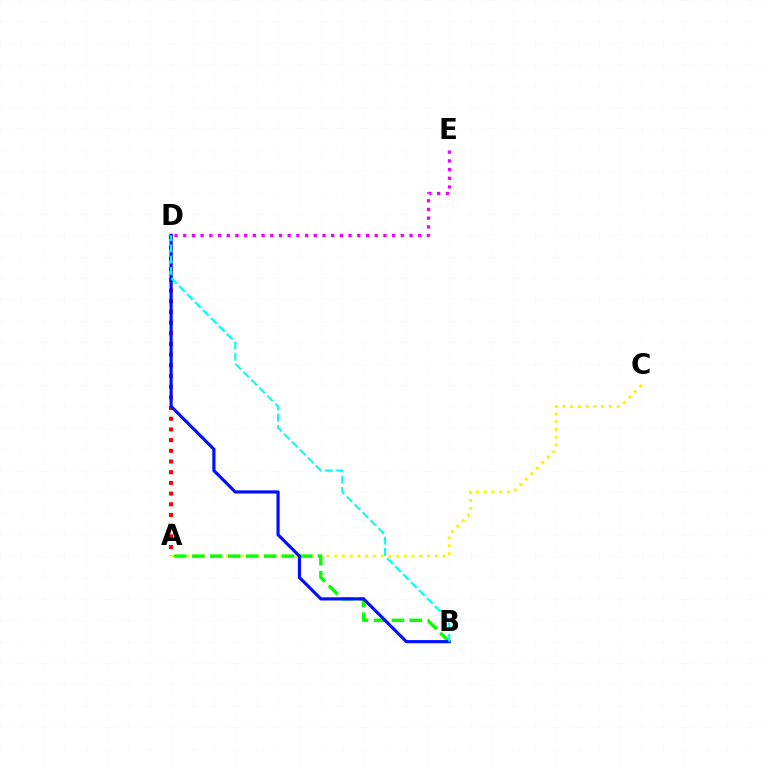{('A', 'D'): [{'color': '#ff0000', 'line_style': 'dotted', 'thickness': 2.9}], ('A', 'C'): [{'color': '#fcf500', 'line_style': 'dotted', 'thickness': 2.1}], ('A', 'B'): [{'color': '#08ff00', 'line_style': 'dashed', 'thickness': 2.44}], ('D', 'E'): [{'color': '#ee00ff', 'line_style': 'dotted', 'thickness': 2.36}], ('B', 'D'): [{'color': '#0010ff', 'line_style': 'solid', 'thickness': 2.28}, {'color': '#00fff6', 'line_style': 'dashed', 'thickness': 1.53}]}